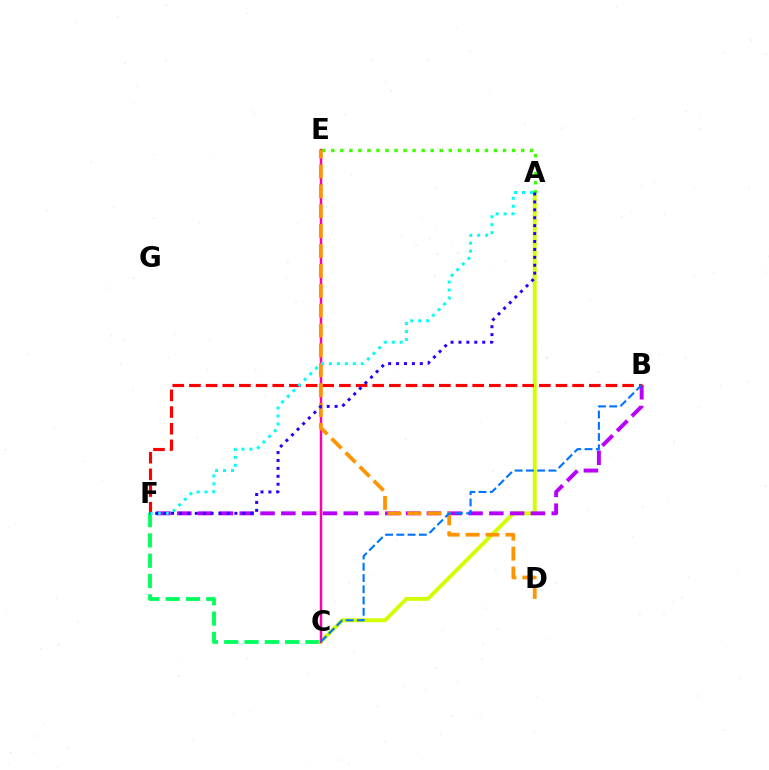{('C', 'F'): [{'color': '#00ff5c', 'line_style': 'dashed', 'thickness': 2.76}], ('A', 'C'): [{'color': '#d1ff00', 'line_style': 'solid', 'thickness': 2.8}], ('B', 'F'): [{'color': '#b900ff', 'line_style': 'dashed', 'thickness': 2.83}, {'color': '#ff0000', 'line_style': 'dashed', 'thickness': 2.26}], ('C', 'E'): [{'color': '#ff00ac', 'line_style': 'solid', 'thickness': 1.76}], ('A', 'E'): [{'color': '#3dff00', 'line_style': 'dotted', 'thickness': 2.46}], ('D', 'E'): [{'color': '#ff9400', 'line_style': 'dashed', 'thickness': 2.7}], ('A', 'F'): [{'color': '#00fff6', 'line_style': 'dotted', 'thickness': 2.16}, {'color': '#2500ff', 'line_style': 'dotted', 'thickness': 2.15}], ('B', 'C'): [{'color': '#0074ff', 'line_style': 'dashed', 'thickness': 1.53}]}